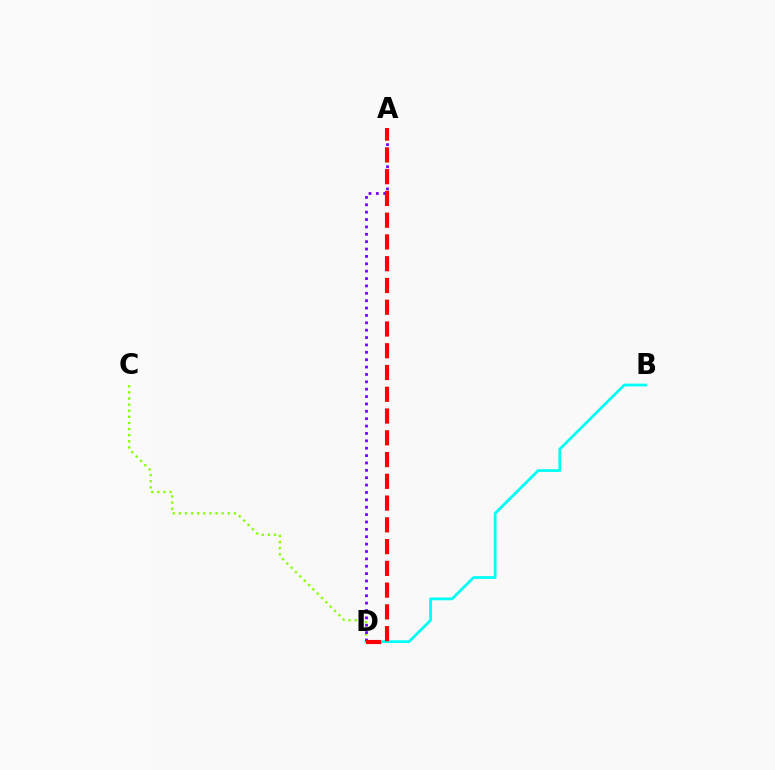{('B', 'D'): [{'color': '#00fff6', 'line_style': 'solid', 'thickness': 1.98}], ('C', 'D'): [{'color': '#84ff00', 'line_style': 'dotted', 'thickness': 1.66}], ('A', 'D'): [{'color': '#7200ff', 'line_style': 'dotted', 'thickness': 2.0}, {'color': '#ff0000', 'line_style': 'dashed', 'thickness': 2.96}]}